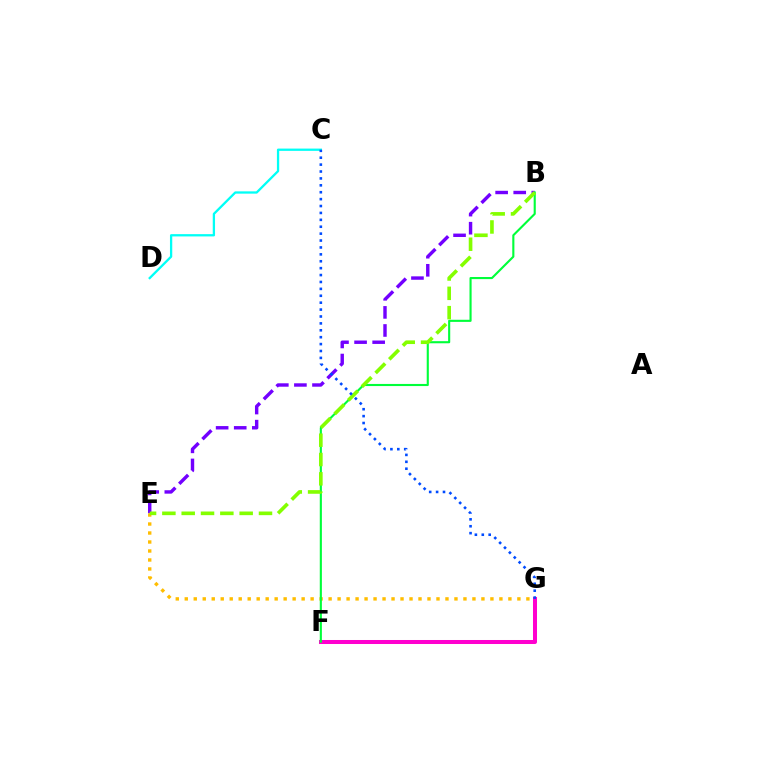{('C', 'D'): [{'color': '#00fff6', 'line_style': 'solid', 'thickness': 1.65}], ('F', 'G'): [{'color': '#ff0000', 'line_style': 'dotted', 'thickness': 2.64}, {'color': '#ff00cf', 'line_style': 'solid', 'thickness': 2.89}], ('B', 'E'): [{'color': '#7200ff', 'line_style': 'dashed', 'thickness': 2.46}, {'color': '#84ff00', 'line_style': 'dashed', 'thickness': 2.63}], ('E', 'G'): [{'color': '#ffbd00', 'line_style': 'dotted', 'thickness': 2.44}], ('B', 'F'): [{'color': '#00ff39', 'line_style': 'solid', 'thickness': 1.52}], ('C', 'G'): [{'color': '#004bff', 'line_style': 'dotted', 'thickness': 1.88}]}